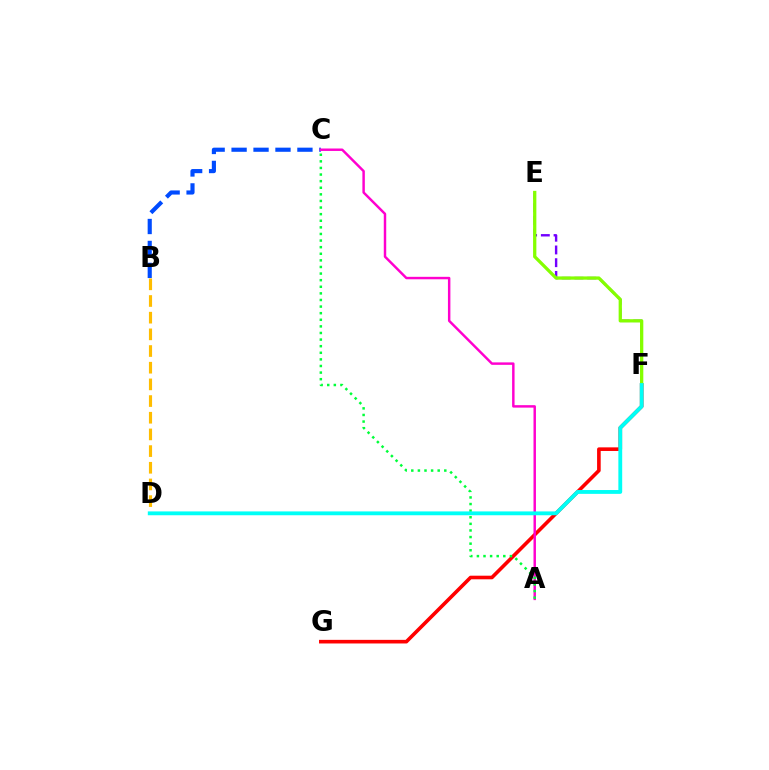{('B', 'C'): [{'color': '#004bff', 'line_style': 'dashed', 'thickness': 2.98}], ('B', 'D'): [{'color': '#ffbd00', 'line_style': 'dashed', 'thickness': 2.27}], ('F', 'G'): [{'color': '#ff0000', 'line_style': 'solid', 'thickness': 2.6}], ('A', 'C'): [{'color': '#ff00cf', 'line_style': 'solid', 'thickness': 1.77}, {'color': '#00ff39', 'line_style': 'dotted', 'thickness': 1.79}], ('E', 'F'): [{'color': '#7200ff', 'line_style': 'dashed', 'thickness': 1.73}, {'color': '#84ff00', 'line_style': 'solid', 'thickness': 2.36}], ('D', 'F'): [{'color': '#00fff6', 'line_style': 'solid', 'thickness': 2.76}]}